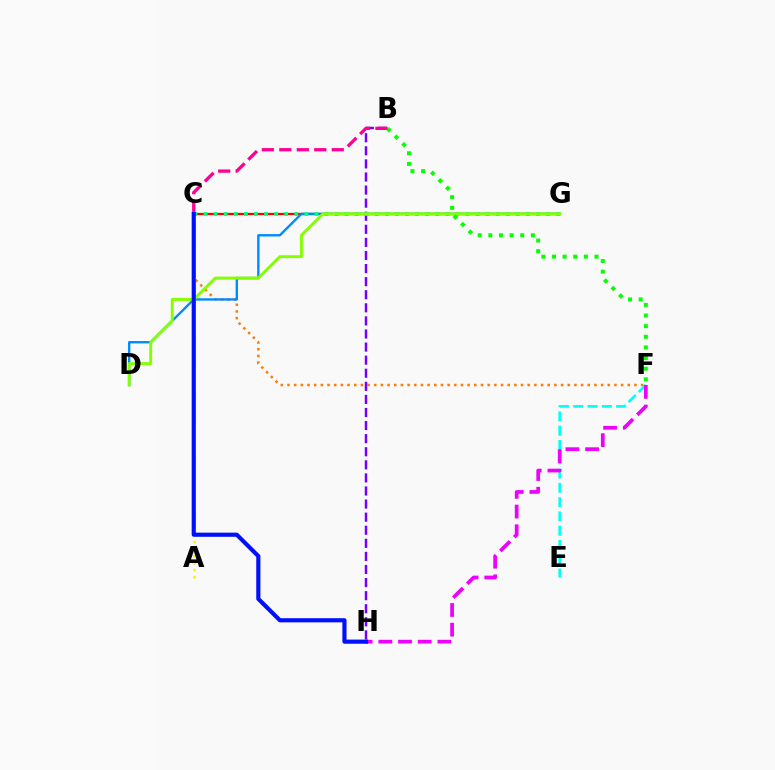{('C', 'F'): [{'color': '#ff7c00', 'line_style': 'dotted', 'thickness': 1.81}], ('E', 'F'): [{'color': '#00fff6', 'line_style': 'dashed', 'thickness': 1.94}], ('C', 'G'): [{'color': '#ff0000', 'line_style': 'solid', 'thickness': 1.63}, {'color': '#00ff74', 'line_style': 'dotted', 'thickness': 2.74}], ('D', 'G'): [{'color': '#008cff', 'line_style': 'solid', 'thickness': 1.72}, {'color': '#84ff00', 'line_style': 'solid', 'thickness': 2.1}], ('F', 'H'): [{'color': '#ee00ff', 'line_style': 'dashed', 'thickness': 2.68}], ('B', 'H'): [{'color': '#7200ff', 'line_style': 'dashed', 'thickness': 1.78}], ('A', 'C'): [{'color': '#fcf500', 'line_style': 'dotted', 'thickness': 1.91}], ('B', 'F'): [{'color': '#08ff00', 'line_style': 'dotted', 'thickness': 2.89}], ('B', 'C'): [{'color': '#ff0094', 'line_style': 'dashed', 'thickness': 2.38}], ('C', 'H'): [{'color': '#0010ff', 'line_style': 'solid', 'thickness': 2.99}]}